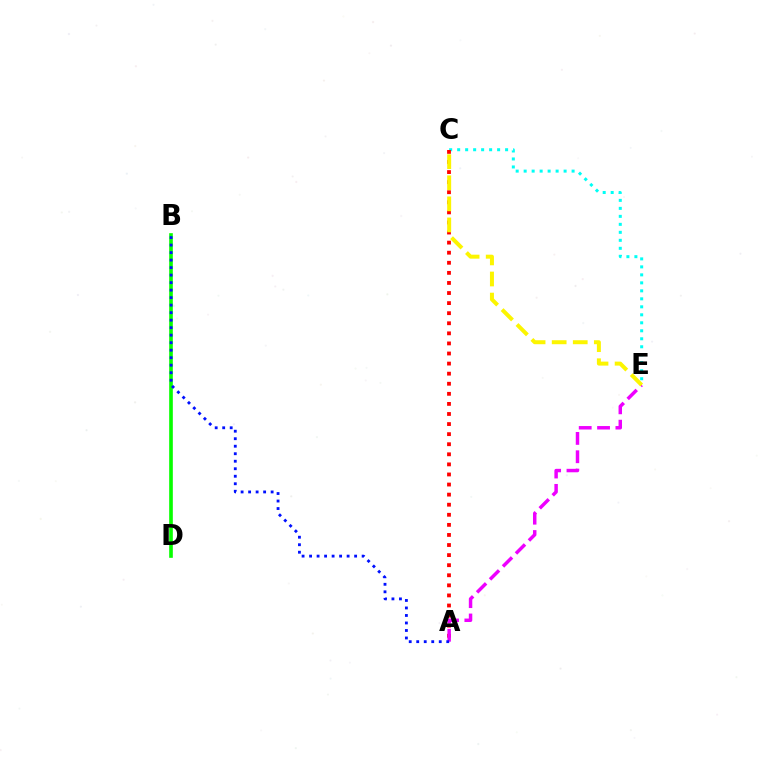{('B', 'D'): [{'color': '#08ff00', 'line_style': 'solid', 'thickness': 2.63}], ('C', 'E'): [{'color': '#00fff6', 'line_style': 'dotted', 'thickness': 2.17}, {'color': '#fcf500', 'line_style': 'dashed', 'thickness': 2.86}], ('A', 'C'): [{'color': '#ff0000', 'line_style': 'dotted', 'thickness': 2.74}], ('A', 'E'): [{'color': '#ee00ff', 'line_style': 'dashed', 'thickness': 2.49}], ('A', 'B'): [{'color': '#0010ff', 'line_style': 'dotted', 'thickness': 2.04}]}